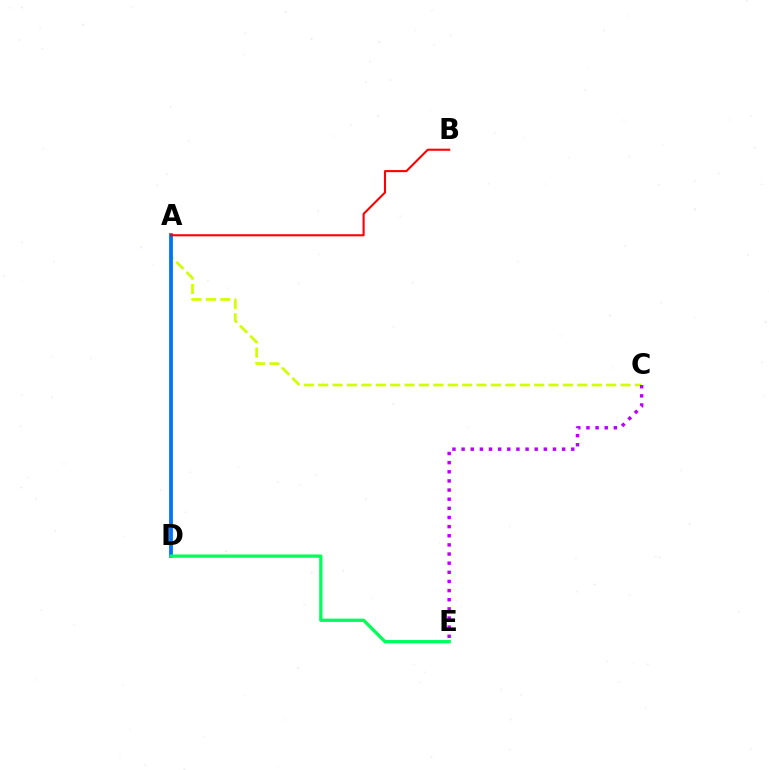{('A', 'C'): [{'color': '#d1ff00', 'line_style': 'dashed', 'thickness': 1.96}], ('A', 'D'): [{'color': '#0074ff', 'line_style': 'solid', 'thickness': 2.73}], ('C', 'E'): [{'color': '#b900ff', 'line_style': 'dotted', 'thickness': 2.48}], ('A', 'B'): [{'color': '#ff0000', 'line_style': 'solid', 'thickness': 1.51}], ('D', 'E'): [{'color': '#00ff5c', 'line_style': 'solid', 'thickness': 2.37}]}